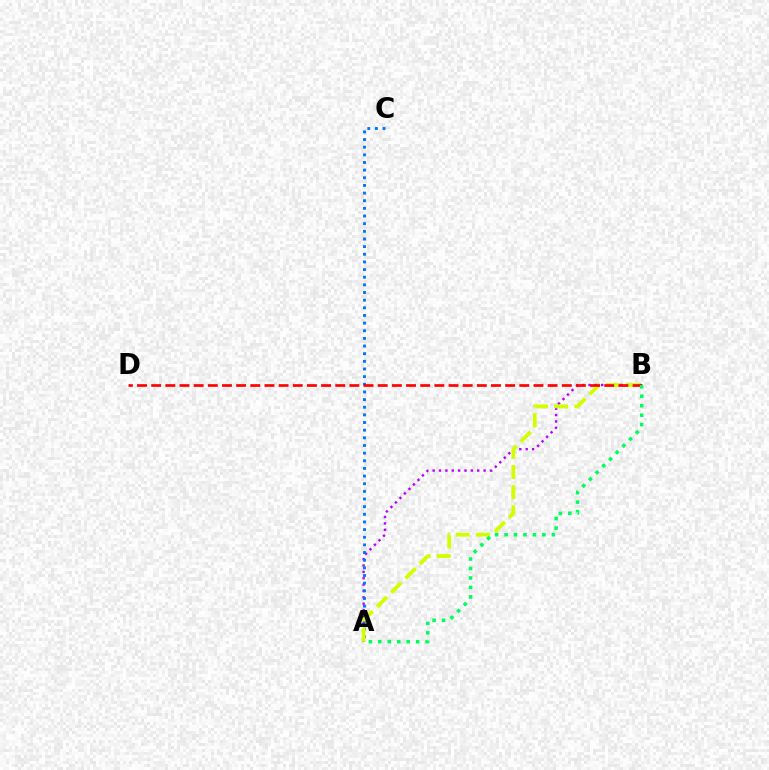{('A', 'B'): [{'color': '#b900ff', 'line_style': 'dotted', 'thickness': 1.73}, {'color': '#d1ff00', 'line_style': 'dashed', 'thickness': 2.74}, {'color': '#00ff5c', 'line_style': 'dotted', 'thickness': 2.57}], ('A', 'C'): [{'color': '#0074ff', 'line_style': 'dotted', 'thickness': 2.08}], ('B', 'D'): [{'color': '#ff0000', 'line_style': 'dashed', 'thickness': 1.92}]}